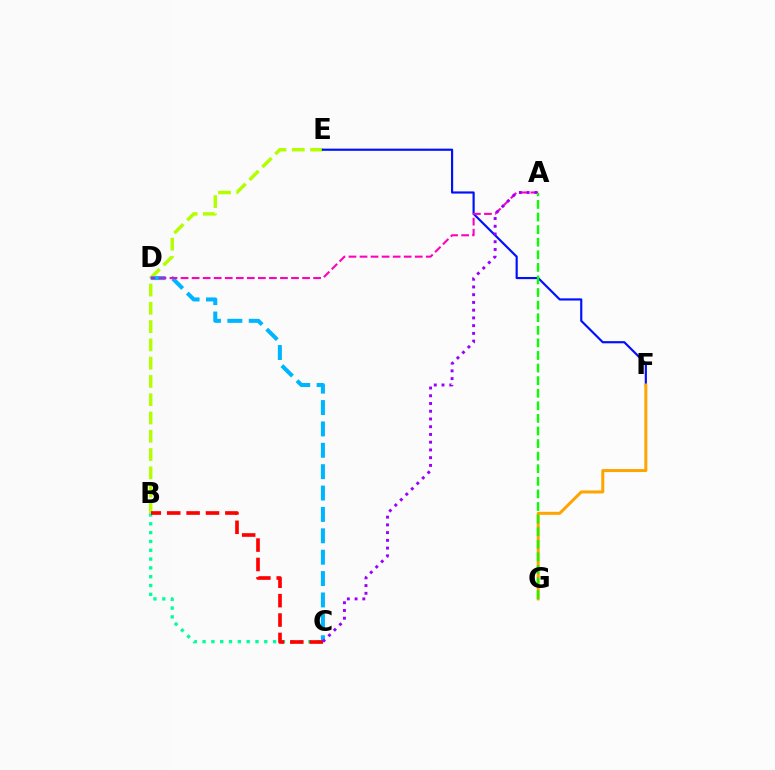{('B', 'E'): [{'color': '#b3ff00', 'line_style': 'dashed', 'thickness': 2.48}], ('B', 'C'): [{'color': '#00ff9d', 'line_style': 'dotted', 'thickness': 2.4}, {'color': '#ff0000', 'line_style': 'dashed', 'thickness': 2.63}], ('C', 'D'): [{'color': '#00b5ff', 'line_style': 'dashed', 'thickness': 2.9}], ('E', 'F'): [{'color': '#0010ff', 'line_style': 'solid', 'thickness': 1.56}], ('A', 'D'): [{'color': '#ff00bd', 'line_style': 'dashed', 'thickness': 1.5}], ('A', 'C'): [{'color': '#9b00ff', 'line_style': 'dotted', 'thickness': 2.1}], ('F', 'G'): [{'color': '#ffa500', 'line_style': 'solid', 'thickness': 2.17}], ('A', 'G'): [{'color': '#08ff00', 'line_style': 'dashed', 'thickness': 1.71}]}